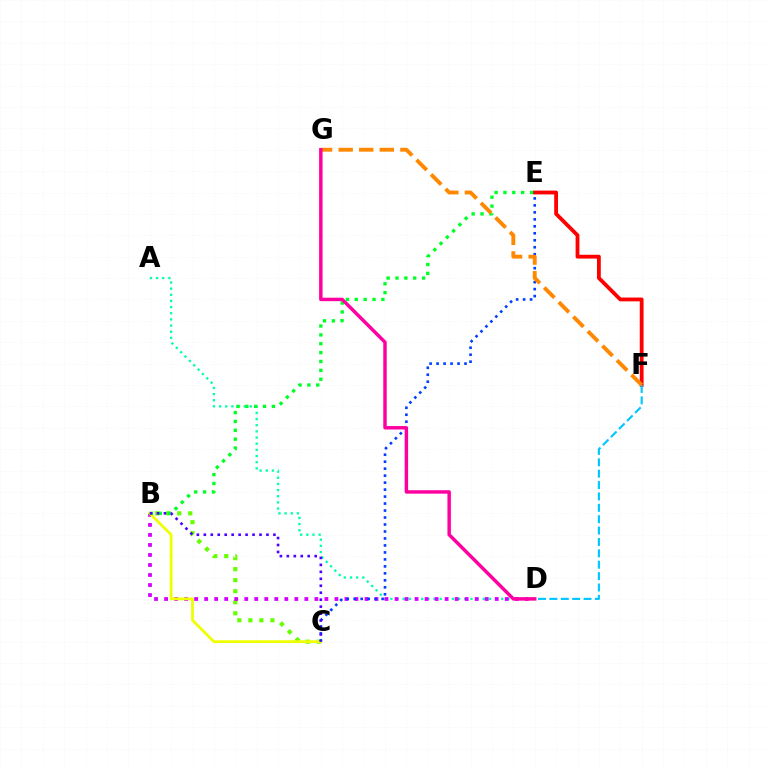{('B', 'C'): [{'color': '#66ff00', 'line_style': 'dotted', 'thickness': 3.0}, {'color': '#eeff00', 'line_style': 'solid', 'thickness': 2.01}, {'color': '#4f00ff', 'line_style': 'dotted', 'thickness': 1.89}], ('A', 'D'): [{'color': '#00ffaf', 'line_style': 'dotted', 'thickness': 1.67}], ('B', 'D'): [{'color': '#d600ff', 'line_style': 'dotted', 'thickness': 2.72}], ('E', 'F'): [{'color': '#ff0000', 'line_style': 'solid', 'thickness': 2.74}], ('B', 'E'): [{'color': '#00ff27', 'line_style': 'dotted', 'thickness': 2.41}], ('C', 'E'): [{'color': '#003fff', 'line_style': 'dotted', 'thickness': 1.9}], ('D', 'F'): [{'color': '#00c7ff', 'line_style': 'dashed', 'thickness': 1.55}], ('F', 'G'): [{'color': '#ff8800', 'line_style': 'dashed', 'thickness': 2.79}], ('D', 'G'): [{'color': '#ff00a0', 'line_style': 'solid', 'thickness': 2.49}]}